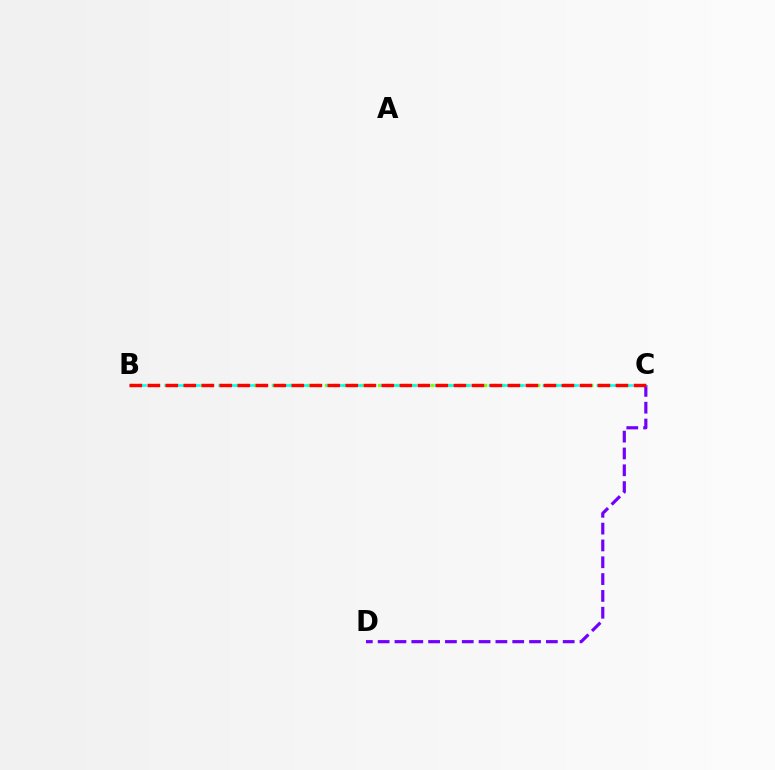{('B', 'C'): [{'color': '#84ff00', 'line_style': 'dotted', 'thickness': 2.4}, {'color': '#00fff6', 'line_style': 'dashed', 'thickness': 1.83}, {'color': '#ff0000', 'line_style': 'dashed', 'thickness': 2.45}], ('C', 'D'): [{'color': '#7200ff', 'line_style': 'dashed', 'thickness': 2.29}]}